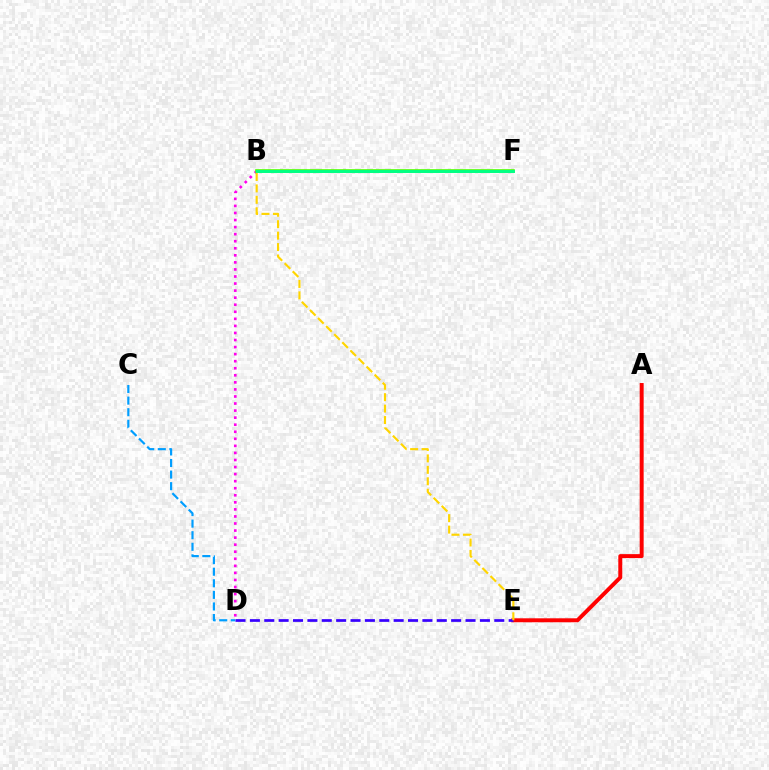{('B', 'D'): [{'color': '#ff00ed', 'line_style': 'dotted', 'thickness': 1.92}], ('A', 'E'): [{'color': '#ff0000', 'line_style': 'solid', 'thickness': 2.85}], ('B', 'F'): [{'color': '#4fff00', 'line_style': 'solid', 'thickness': 2.6}, {'color': '#00ff86', 'line_style': 'solid', 'thickness': 2.08}], ('C', 'D'): [{'color': '#009eff', 'line_style': 'dashed', 'thickness': 1.57}], ('D', 'E'): [{'color': '#3700ff', 'line_style': 'dashed', 'thickness': 1.95}], ('B', 'E'): [{'color': '#ffd500', 'line_style': 'dashed', 'thickness': 1.55}]}